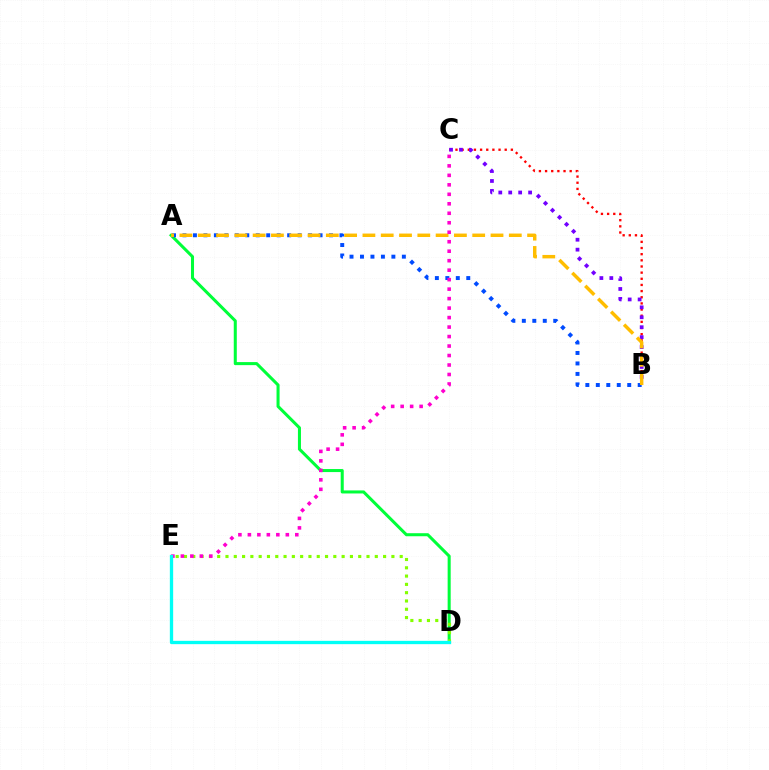{('B', 'C'): [{'color': '#ff0000', 'line_style': 'dotted', 'thickness': 1.67}, {'color': '#7200ff', 'line_style': 'dotted', 'thickness': 2.7}], ('A', 'D'): [{'color': '#00ff39', 'line_style': 'solid', 'thickness': 2.19}], ('A', 'B'): [{'color': '#004bff', 'line_style': 'dotted', 'thickness': 2.84}, {'color': '#ffbd00', 'line_style': 'dashed', 'thickness': 2.49}], ('D', 'E'): [{'color': '#84ff00', 'line_style': 'dotted', 'thickness': 2.25}, {'color': '#00fff6', 'line_style': 'solid', 'thickness': 2.38}], ('C', 'E'): [{'color': '#ff00cf', 'line_style': 'dotted', 'thickness': 2.58}]}